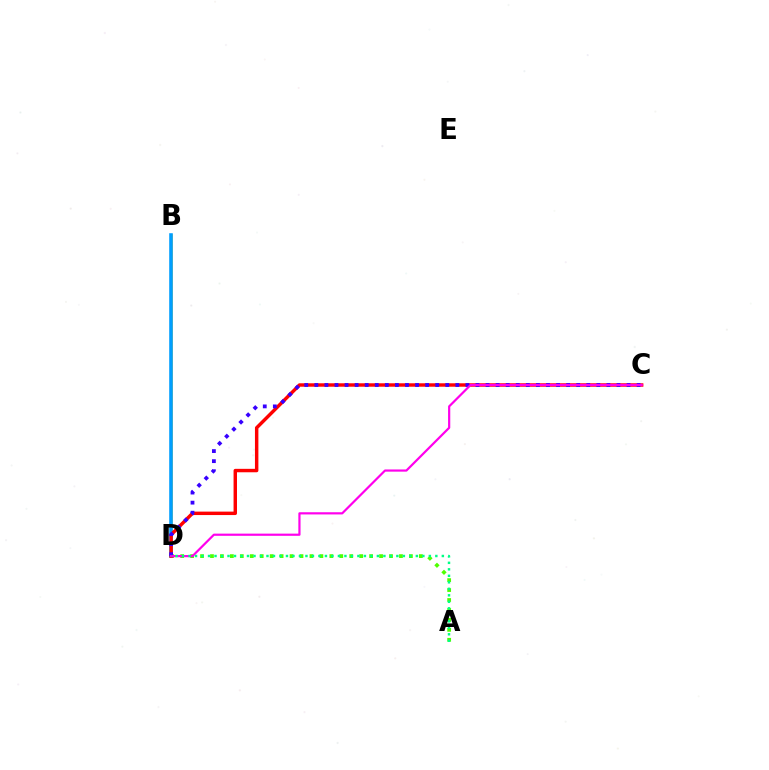{('A', 'D'): [{'color': '#4fff00', 'line_style': 'dotted', 'thickness': 2.7}, {'color': '#00ff86', 'line_style': 'dotted', 'thickness': 1.76}], ('B', 'D'): [{'color': '#ffd500', 'line_style': 'solid', 'thickness': 1.86}, {'color': '#009eff', 'line_style': 'solid', 'thickness': 2.58}], ('C', 'D'): [{'color': '#ff0000', 'line_style': 'solid', 'thickness': 2.48}, {'color': '#3700ff', 'line_style': 'dotted', 'thickness': 2.74}, {'color': '#ff00ed', 'line_style': 'solid', 'thickness': 1.58}]}